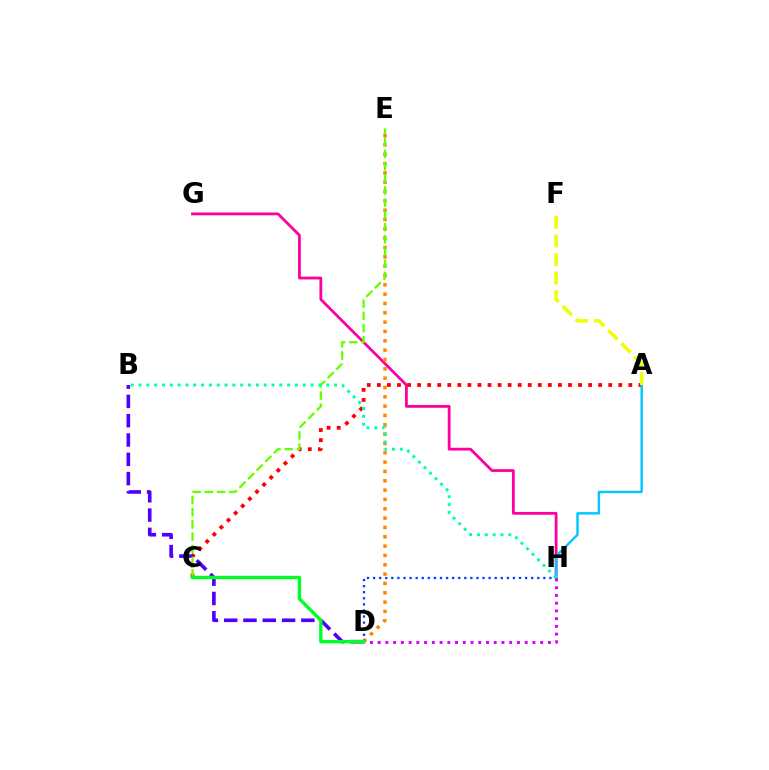{('G', 'H'): [{'color': '#ff00a0', 'line_style': 'solid', 'thickness': 2.02}], ('D', 'E'): [{'color': '#ff8800', 'line_style': 'dotted', 'thickness': 2.54}], ('D', 'H'): [{'color': '#003fff', 'line_style': 'dotted', 'thickness': 1.65}, {'color': '#d600ff', 'line_style': 'dotted', 'thickness': 2.1}], ('A', 'C'): [{'color': '#ff0000', 'line_style': 'dotted', 'thickness': 2.73}], ('B', 'D'): [{'color': '#4f00ff', 'line_style': 'dashed', 'thickness': 2.62}], ('A', 'H'): [{'color': '#00c7ff', 'line_style': 'solid', 'thickness': 1.75}], ('C', 'E'): [{'color': '#66ff00', 'line_style': 'dashed', 'thickness': 1.66}], ('B', 'H'): [{'color': '#00ffaf', 'line_style': 'dotted', 'thickness': 2.13}], ('A', 'F'): [{'color': '#eeff00', 'line_style': 'dashed', 'thickness': 2.52}], ('C', 'D'): [{'color': '#00ff27', 'line_style': 'solid', 'thickness': 2.41}]}